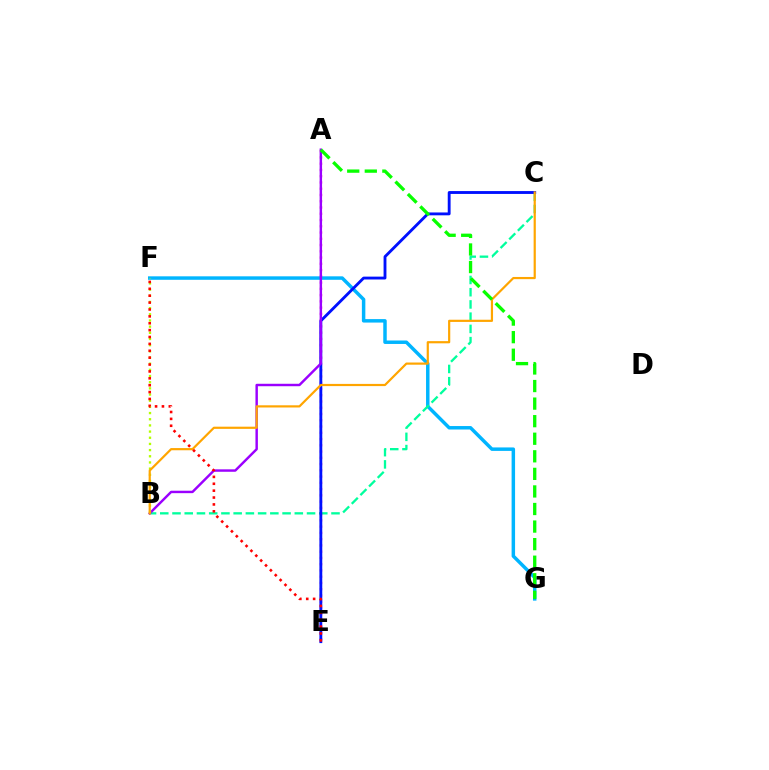{('F', 'G'): [{'color': '#00b5ff', 'line_style': 'solid', 'thickness': 2.5}], ('B', 'C'): [{'color': '#00ff9d', 'line_style': 'dashed', 'thickness': 1.66}, {'color': '#ffa500', 'line_style': 'solid', 'thickness': 1.58}], ('A', 'E'): [{'color': '#ff00bd', 'line_style': 'dotted', 'thickness': 1.7}], ('C', 'E'): [{'color': '#0010ff', 'line_style': 'solid', 'thickness': 2.06}], ('A', 'B'): [{'color': '#9b00ff', 'line_style': 'solid', 'thickness': 1.76}], ('B', 'F'): [{'color': '#b3ff00', 'line_style': 'dotted', 'thickness': 1.68}], ('E', 'F'): [{'color': '#ff0000', 'line_style': 'dotted', 'thickness': 1.87}], ('A', 'G'): [{'color': '#08ff00', 'line_style': 'dashed', 'thickness': 2.39}]}